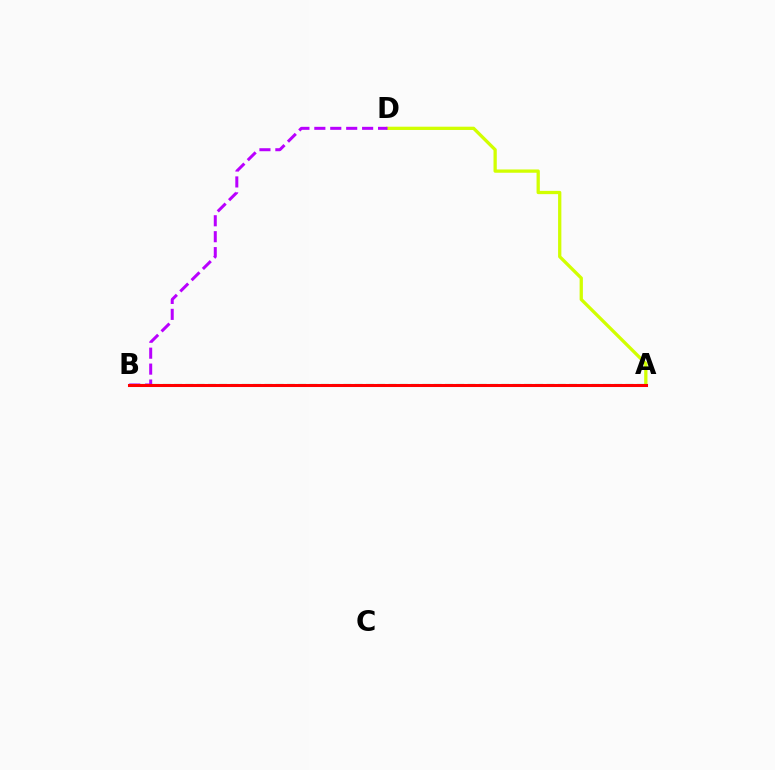{('A', 'D'): [{'color': '#d1ff00', 'line_style': 'solid', 'thickness': 2.36}], ('A', 'B'): [{'color': '#0074ff', 'line_style': 'solid', 'thickness': 2.18}, {'color': '#00ff5c', 'line_style': 'dashed', 'thickness': 1.53}, {'color': '#ff0000', 'line_style': 'solid', 'thickness': 2.19}], ('B', 'D'): [{'color': '#b900ff', 'line_style': 'dashed', 'thickness': 2.16}]}